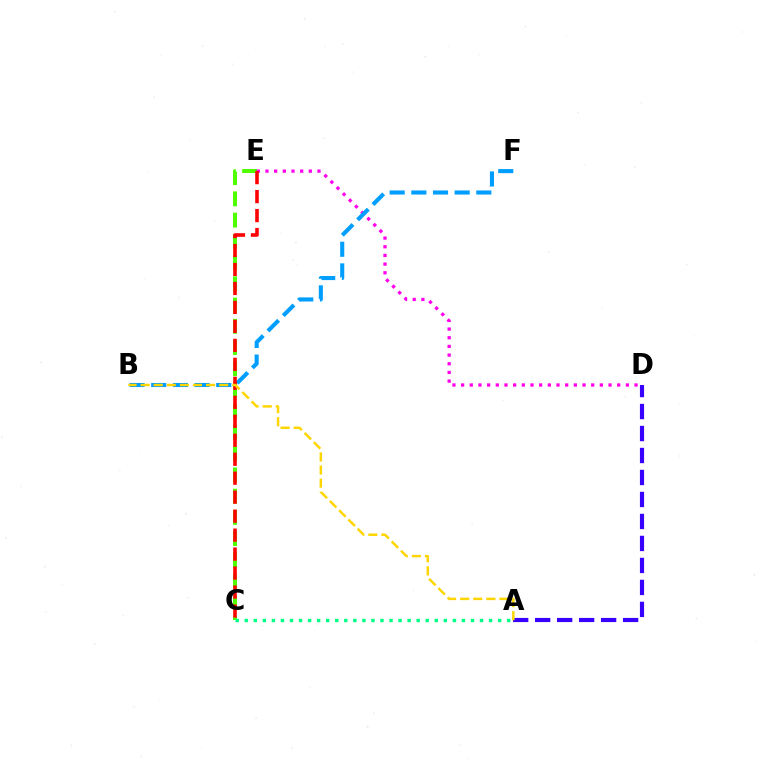{('A', 'D'): [{'color': '#3700ff', 'line_style': 'dashed', 'thickness': 2.99}], ('C', 'E'): [{'color': '#4fff00', 'line_style': 'dashed', 'thickness': 2.88}, {'color': '#ff0000', 'line_style': 'dashed', 'thickness': 2.58}], ('A', 'C'): [{'color': '#00ff86', 'line_style': 'dotted', 'thickness': 2.46}], ('D', 'E'): [{'color': '#ff00ed', 'line_style': 'dotted', 'thickness': 2.36}], ('B', 'F'): [{'color': '#009eff', 'line_style': 'dashed', 'thickness': 2.94}], ('A', 'B'): [{'color': '#ffd500', 'line_style': 'dashed', 'thickness': 1.78}]}